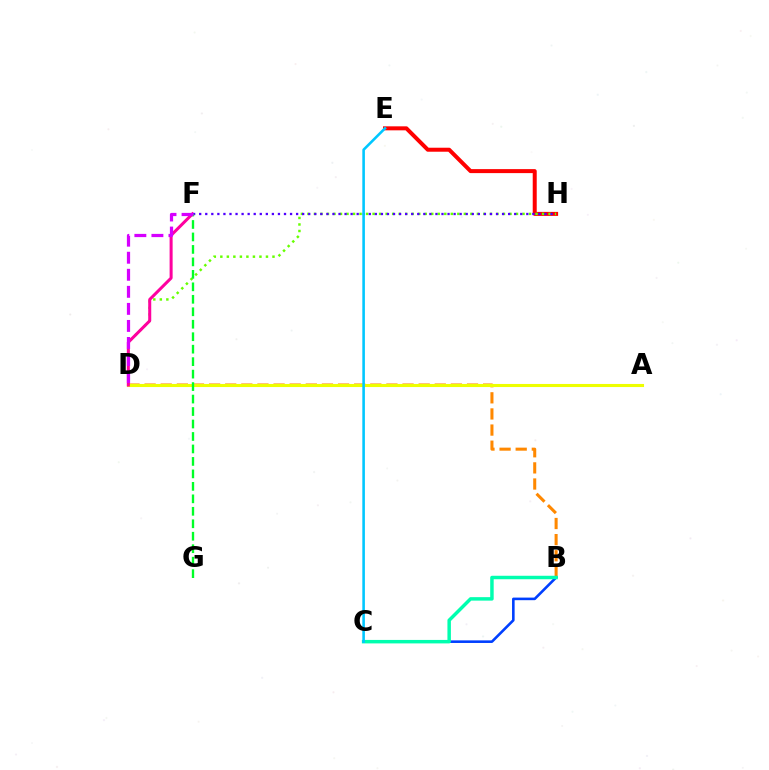{('E', 'H'): [{'color': '#ff0000', 'line_style': 'solid', 'thickness': 2.88}], ('B', 'D'): [{'color': '#ff8800', 'line_style': 'dashed', 'thickness': 2.19}], ('B', 'C'): [{'color': '#003fff', 'line_style': 'solid', 'thickness': 1.87}, {'color': '#00ffaf', 'line_style': 'solid', 'thickness': 2.5}], ('A', 'D'): [{'color': '#eeff00', 'line_style': 'solid', 'thickness': 2.22}], ('D', 'H'): [{'color': '#66ff00', 'line_style': 'dotted', 'thickness': 1.77}], ('D', 'F'): [{'color': '#ff00a0', 'line_style': 'solid', 'thickness': 2.18}, {'color': '#d600ff', 'line_style': 'dashed', 'thickness': 2.32}], ('F', 'H'): [{'color': '#4f00ff', 'line_style': 'dotted', 'thickness': 1.65}], ('F', 'G'): [{'color': '#00ff27', 'line_style': 'dashed', 'thickness': 1.69}], ('C', 'E'): [{'color': '#00c7ff', 'line_style': 'solid', 'thickness': 1.86}]}